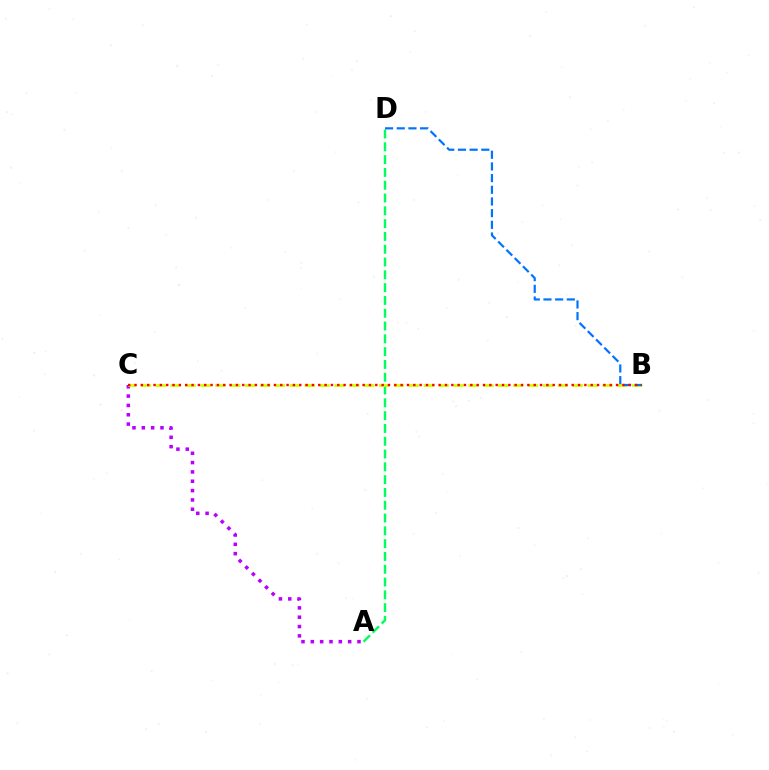{('A', 'D'): [{'color': '#00ff5c', 'line_style': 'dashed', 'thickness': 1.74}], ('A', 'C'): [{'color': '#b900ff', 'line_style': 'dotted', 'thickness': 2.54}], ('B', 'C'): [{'color': '#d1ff00', 'line_style': 'dashed', 'thickness': 2.02}, {'color': '#ff0000', 'line_style': 'dotted', 'thickness': 1.72}], ('B', 'D'): [{'color': '#0074ff', 'line_style': 'dashed', 'thickness': 1.59}]}